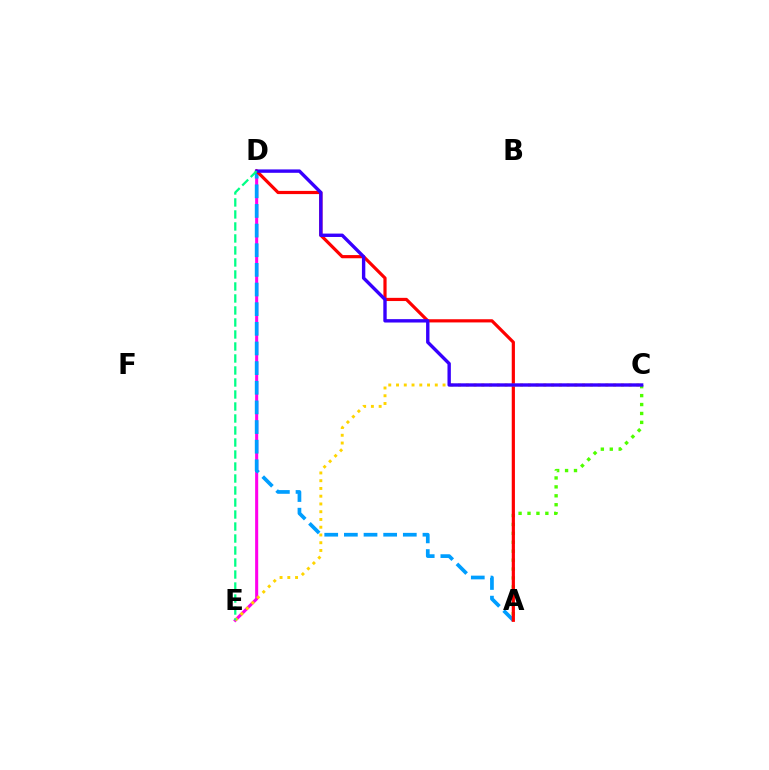{('D', 'E'): [{'color': '#ff00ed', 'line_style': 'solid', 'thickness': 2.21}, {'color': '#00ff86', 'line_style': 'dashed', 'thickness': 1.63}], ('A', 'C'): [{'color': '#4fff00', 'line_style': 'dotted', 'thickness': 2.43}], ('A', 'D'): [{'color': '#009eff', 'line_style': 'dashed', 'thickness': 2.67}, {'color': '#ff0000', 'line_style': 'solid', 'thickness': 2.3}], ('C', 'E'): [{'color': '#ffd500', 'line_style': 'dotted', 'thickness': 2.11}], ('C', 'D'): [{'color': '#3700ff', 'line_style': 'solid', 'thickness': 2.44}]}